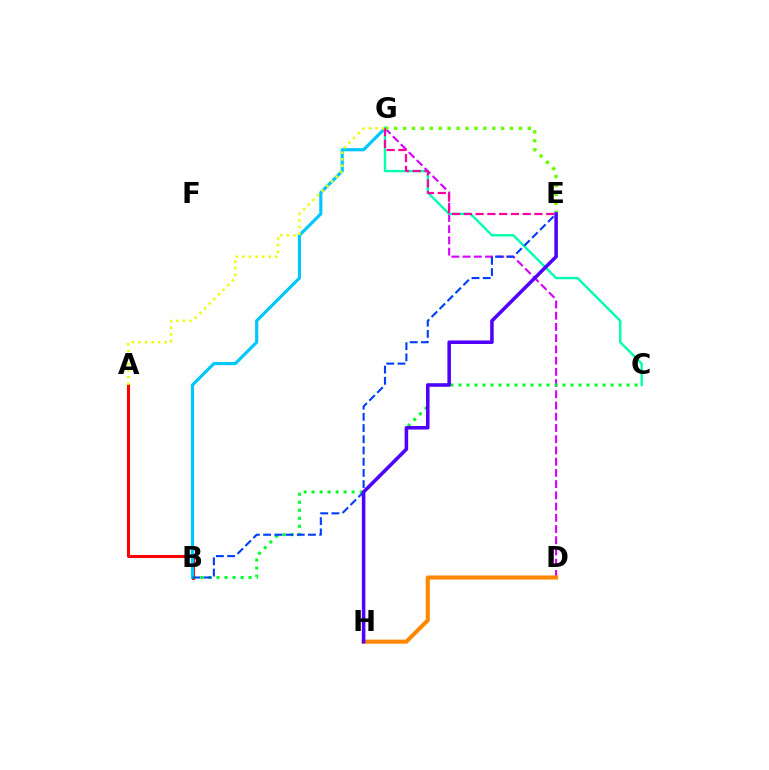{('A', 'B'): [{'color': '#ff0000', 'line_style': 'solid', 'thickness': 2.19}], ('D', 'G'): [{'color': '#d600ff', 'line_style': 'dashed', 'thickness': 1.53}], ('B', 'G'): [{'color': '#00c7ff', 'line_style': 'solid', 'thickness': 2.28}], ('E', 'G'): [{'color': '#66ff00', 'line_style': 'dotted', 'thickness': 2.42}, {'color': '#ff00a0', 'line_style': 'dashed', 'thickness': 1.6}], ('B', 'C'): [{'color': '#00ff27', 'line_style': 'dotted', 'thickness': 2.18}], ('C', 'G'): [{'color': '#00ffaf', 'line_style': 'solid', 'thickness': 1.72}], ('B', 'E'): [{'color': '#003fff', 'line_style': 'dashed', 'thickness': 1.52}], ('A', 'G'): [{'color': '#eeff00', 'line_style': 'dotted', 'thickness': 1.79}], ('D', 'H'): [{'color': '#ff8800', 'line_style': 'solid', 'thickness': 2.94}], ('E', 'H'): [{'color': '#4f00ff', 'line_style': 'solid', 'thickness': 2.55}]}